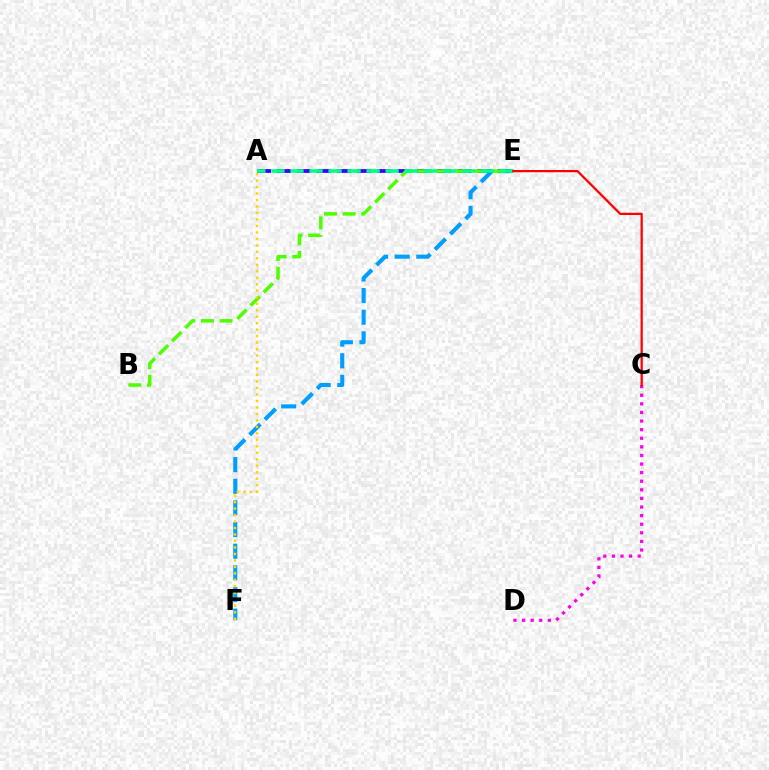{('E', 'F'): [{'color': '#009eff', 'line_style': 'dashed', 'thickness': 2.94}], ('A', 'E'): [{'color': '#3700ff', 'line_style': 'dashed', 'thickness': 2.72}, {'color': '#00ff86', 'line_style': 'dashed', 'thickness': 2.59}], ('B', 'E'): [{'color': '#4fff00', 'line_style': 'dashed', 'thickness': 2.53}], ('C', 'D'): [{'color': '#ff00ed', 'line_style': 'dotted', 'thickness': 2.34}], ('A', 'F'): [{'color': '#ffd500', 'line_style': 'dotted', 'thickness': 1.76}], ('C', 'E'): [{'color': '#ff0000', 'line_style': 'solid', 'thickness': 1.62}]}